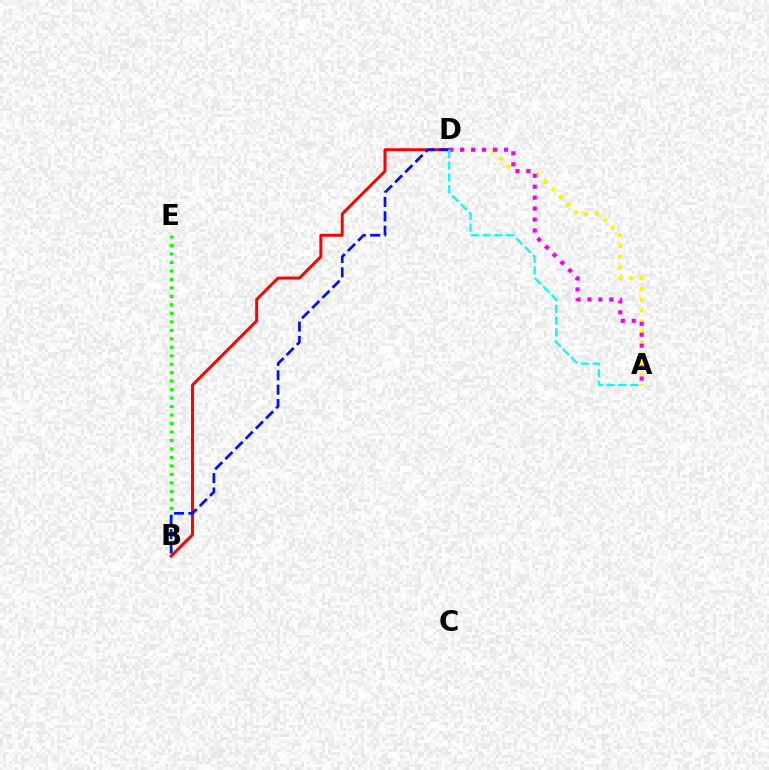{('A', 'D'): [{'color': '#fcf500', 'line_style': 'dotted', 'thickness': 2.92}, {'color': '#ee00ff', 'line_style': 'dotted', 'thickness': 2.98}, {'color': '#00fff6', 'line_style': 'dashed', 'thickness': 1.6}], ('B', 'D'): [{'color': '#ff0000', 'line_style': 'solid', 'thickness': 2.13}, {'color': '#0010ff', 'line_style': 'dashed', 'thickness': 1.95}], ('B', 'E'): [{'color': '#08ff00', 'line_style': 'dotted', 'thickness': 2.3}]}